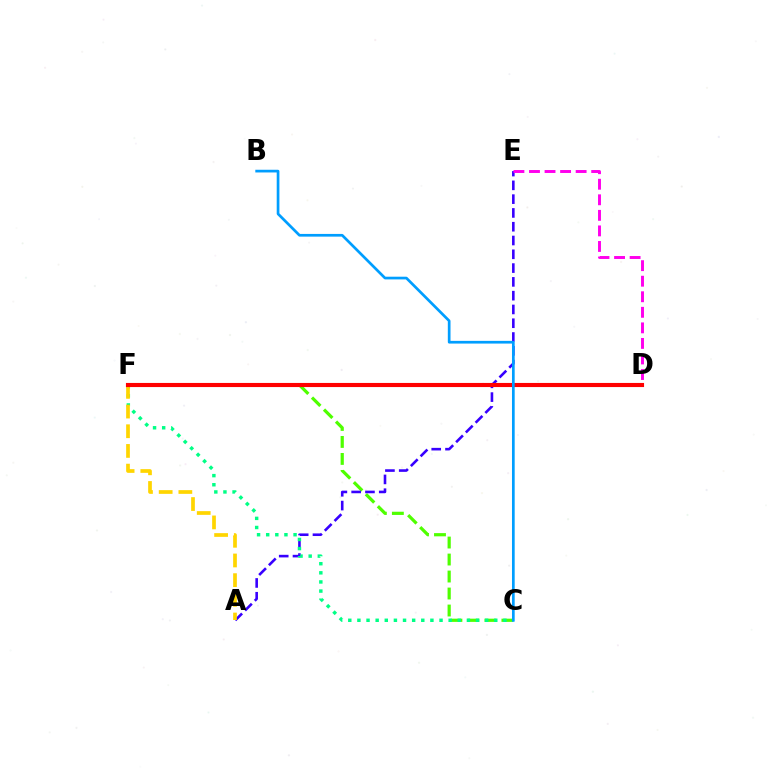{('C', 'F'): [{'color': '#4fff00', 'line_style': 'dashed', 'thickness': 2.31}, {'color': '#00ff86', 'line_style': 'dotted', 'thickness': 2.48}], ('A', 'E'): [{'color': '#3700ff', 'line_style': 'dashed', 'thickness': 1.87}], ('D', 'E'): [{'color': '#ff00ed', 'line_style': 'dashed', 'thickness': 2.11}], ('A', 'F'): [{'color': '#ffd500', 'line_style': 'dashed', 'thickness': 2.67}], ('D', 'F'): [{'color': '#ff0000', 'line_style': 'solid', 'thickness': 2.97}], ('B', 'C'): [{'color': '#009eff', 'line_style': 'solid', 'thickness': 1.94}]}